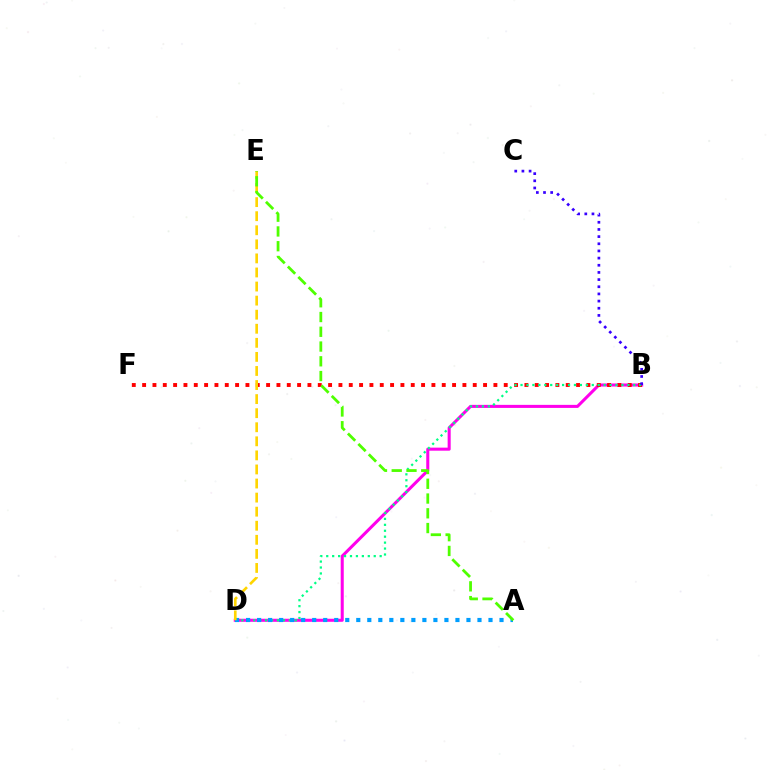{('B', 'D'): [{'color': '#ff00ed', 'line_style': 'solid', 'thickness': 2.2}, {'color': '#00ff86', 'line_style': 'dotted', 'thickness': 1.61}], ('B', 'F'): [{'color': '#ff0000', 'line_style': 'dotted', 'thickness': 2.81}], ('A', 'D'): [{'color': '#009eff', 'line_style': 'dotted', 'thickness': 2.99}], ('D', 'E'): [{'color': '#ffd500', 'line_style': 'dashed', 'thickness': 1.91}], ('A', 'E'): [{'color': '#4fff00', 'line_style': 'dashed', 'thickness': 2.0}], ('B', 'C'): [{'color': '#3700ff', 'line_style': 'dotted', 'thickness': 1.95}]}